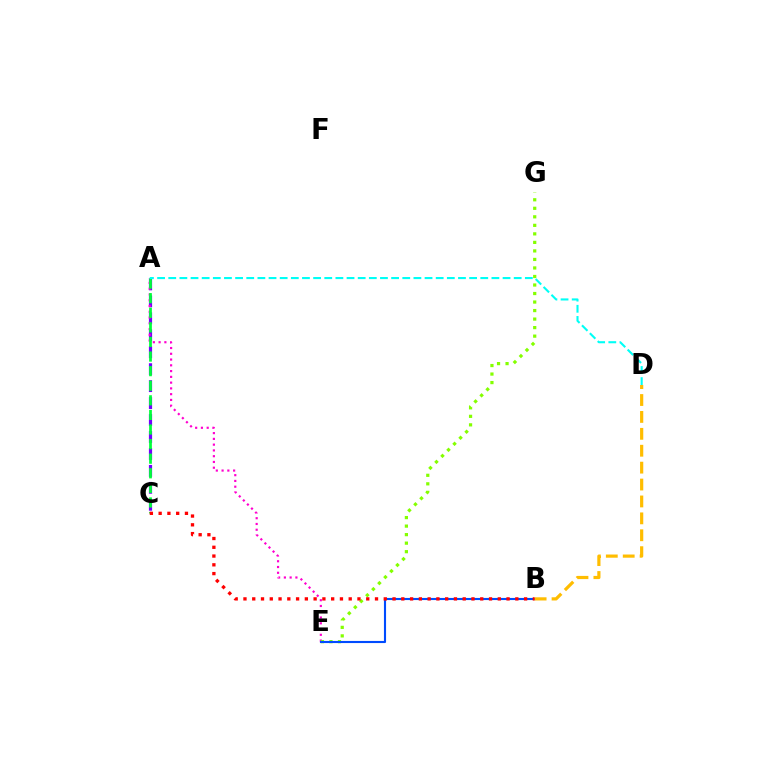{('A', 'C'): [{'color': '#7200ff', 'line_style': 'dashed', 'thickness': 2.3}, {'color': '#00ff39', 'line_style': 'dashed', 'thickness': 1.98}], ('A', 'E'): [{'color': '#ff00cf', 'line_style': 'dotted', 'thickness': 1.57}], ('A', 'D'): [{'color': '#00fff6', 'line_style': 'dashed', 'thickness': 1.51}], ('E', 'G'): [{'color': '#84ff00', 'line_style': 'dotted', 'thickness': 2.32}], ('B', 'E'): [{'color': '#004bff', 'line_style': 'solid', 'thickness': 1.52}], ('B', 'C'): [{'color': '#ff0000', 'line_style': 'dotted', 'thickness': 2.38}], ('B', 'D'): [{'color': '#ffbd00', 'line_style': 'dashed', 'thickness': 2.3}]}